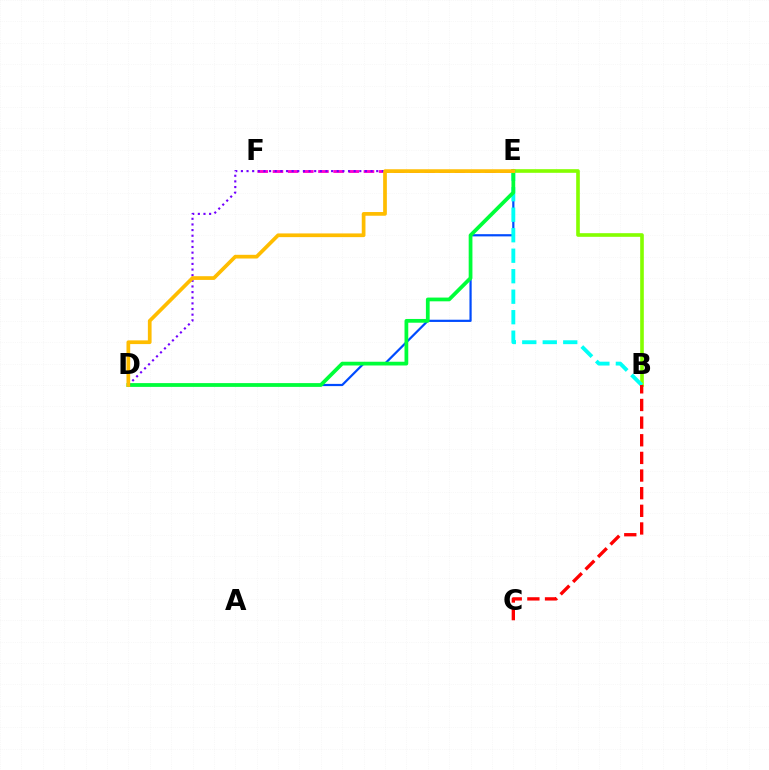{('B', 'E'): [{'color': '#84ff00', 'line_style': 'solid', 'thickness': 2.62}, {'color': '#00fff6', 'line_style': 'dashed', 'thickness': 2.78}], ('D', 'E'): [{'color': '#004bff', 'line_style': 'solid', 'thickness': 1.59}, {'color': '#00ff39', 'line_style': 'solid', 'thickness': 2.7}, {'color': '#7200ff', 'line_style': 'dotted', 'thickness': 1.53}, {'color': '#ffbd00', 'line_style': 'solid', 'thickness': 2.67}], ('E', 'F'): [{'color': '#ff00cf', 'line_style': 'dashed', 'thickness': 2.06}], ('B', 'C'): [{'color': '#ff0000', 'line_style': 'dashed', 'thickness': 2.4}]}